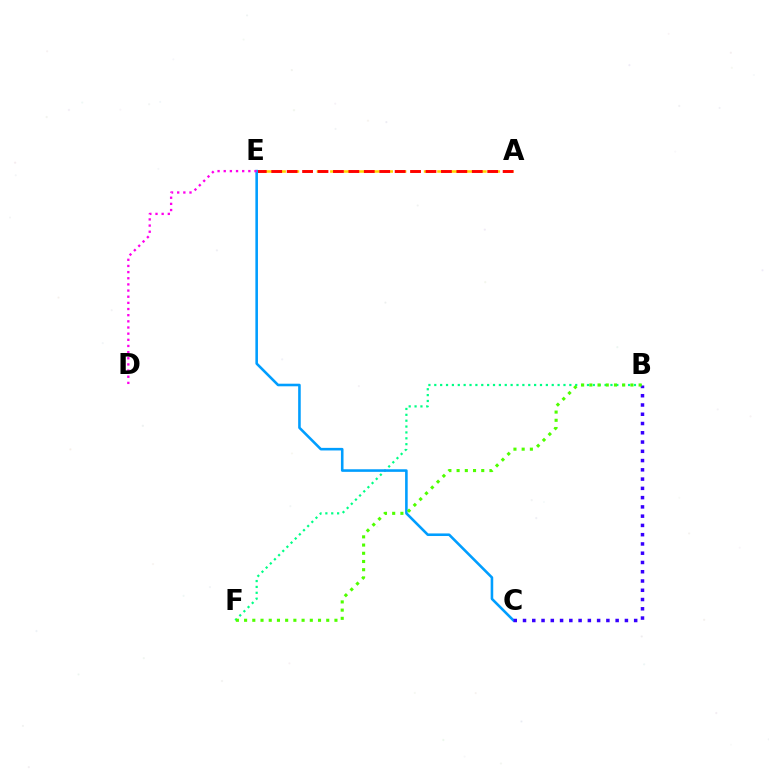{('A', 'E'): [{'color': '#ffd500', 'line_style': 'dashed', 'thickness': 1.82}, {'color': '#ff0000', 'line_style': 'dashed', 'thickness': 2.1}], ('B', 'F'): [{'color': '#00ff86', 'line_style': 'dotted', 'thickness': 1.6}, {'color': '#4fff00', 'line_style': 'dotted', 'thickness': 2.23}], ('C', 'E'): [{'color': '#009eff', 'line_style': 'solid', 'thickness': 1.86}], ('D', 'E'): [{'color': '#ff00ed', 'line_style': 'dotted', 'thickness': 1.67}], ('B', 'C'): [{'color': '#3700ff', 'line_style': 'dotted', 'thickness': 2.52}]}